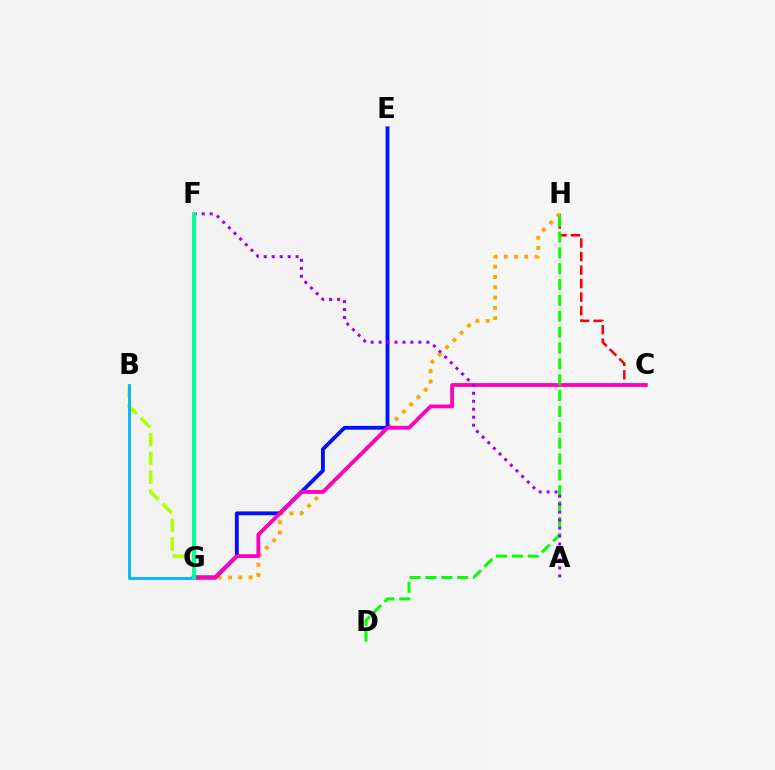{('C', 'H'): [{'color': '#ff0000', 'line_style': 'dashed', 'thickness': 1.84}], ('G', 'H'): [{'color': '#ffa500', 'line_style': 'dotted', 'thickness': 2.79}], ('B', 'G'): [{'color': '#b3ff00', 'line_style': 'dashed', 'thickness': 2.57}, {'color': '#00b5ff', 'line_style': 'solid', 'thickness': 2.02}], ('E', 'G'): [{'color': '#0010ff', 'line_style': 'solid', 'thickness': 2.76}], ('C', 'G'): [{'color': '#ff00bd', 'line_style': 'solid', 'thickness': 2.74}], ('D', 'H'): [{'color': '#08ff00', 'line_style': 'dashed', 'thickness': 2.15}], ('A', 'F'): [{'color': '#9b00ff', 'line_style': 'dotted', 'thickness': 2.16}], ('F', 'G'): [{'color': '#00ff9d', 'line_style': 'solid', 'thickness': 2.79}]}